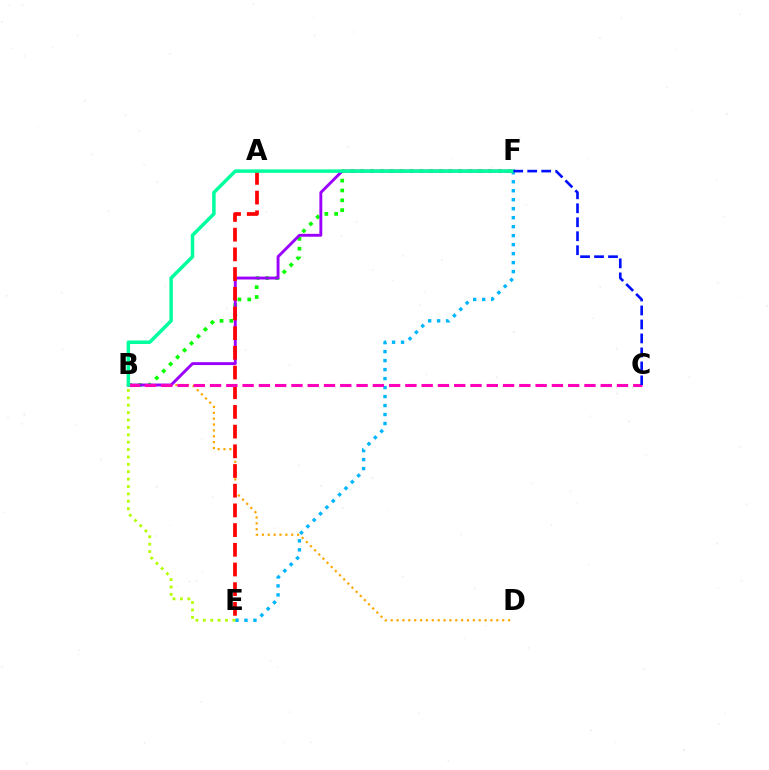{('E', 'F'): [{'color': '#00b5ff', 'line_style': 'dotted', 'thickness': 2.44}], ('B', 'F'): [{'color': '#08ff00', 'line_style': 'dotted', 'thickness': 2.67}, {'color': '#9b00ff', 'line_style': 'solid', 'thickness': 2.08}, {'color': '#00ff9d', 'line_style': 'solid', 'thickness': 2.51}], ('B', 'D'): [{'color': '#ffa500', 'line_style': 'dotted', 'thickness': 1.59}], ('A', 'E'): [{'color': '#ff0000', 'line_style': 'dashed', 'thickness': 2.68}], ('B', 'C'): [{'color': '#ff00bd', 'line_style': 'dashed', 'thickness': 2.21}], ('B', 'E'): [{'color': '#b3ff00', 'line_style': 'dotted', 'thickness': 2.01}], ('C', 'F'): [{'color': '#0010ff', 'line_style': 'dashed', 'thickness': 1.9}]}